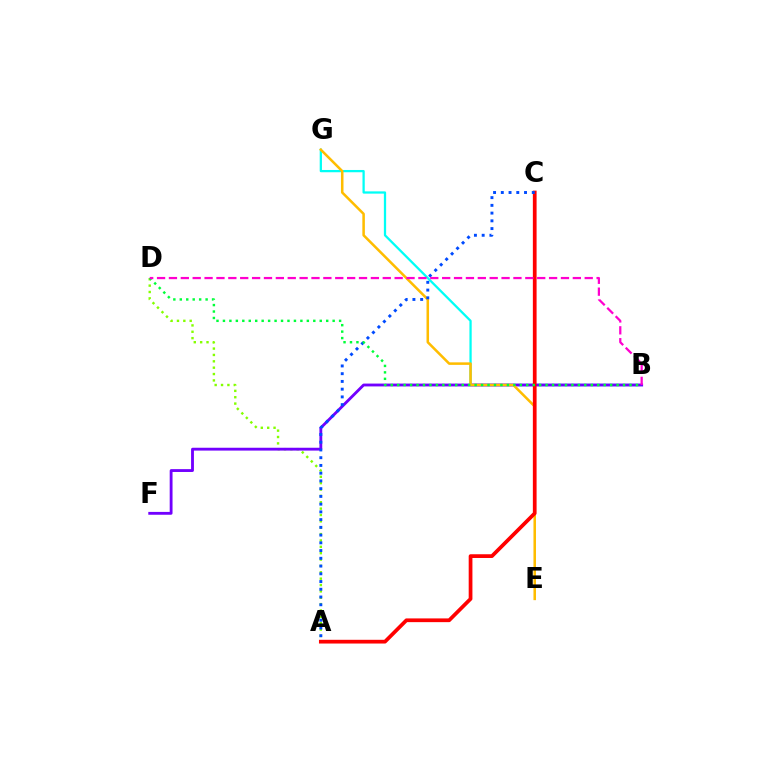{('A', 'D'): [{'color': '#84ff00', 'line_style': 'dotted', 'thickness': 1.73}], ('B', 'G'): [{'color': '#00fff6', 'line_style': 'solid', 'thickness': 1.63}], ('B', 'F'): [{'color': '#7200ff', 'line_style': 'solid', 'thickness': 2.05}], ('E', 'G'): [{'color': '#ffbd00', 'line_style': 'solid', 'thickness': 1.82}], ('A', 'C'): [{'color': '#ff0000', 'line_style': 'solid', 'thickness': 2.69}, {'color': '#004bff', 'line_style': 'dotted', 'thickness': 2.1}], ('B', 'D'): [{'color': '#00ff39', 'line_style': 'dotted', 'thickness': 1.75}, {'color': '#ff00cf', 'line_style': 'dashed', 'thickness': 1.61}]}